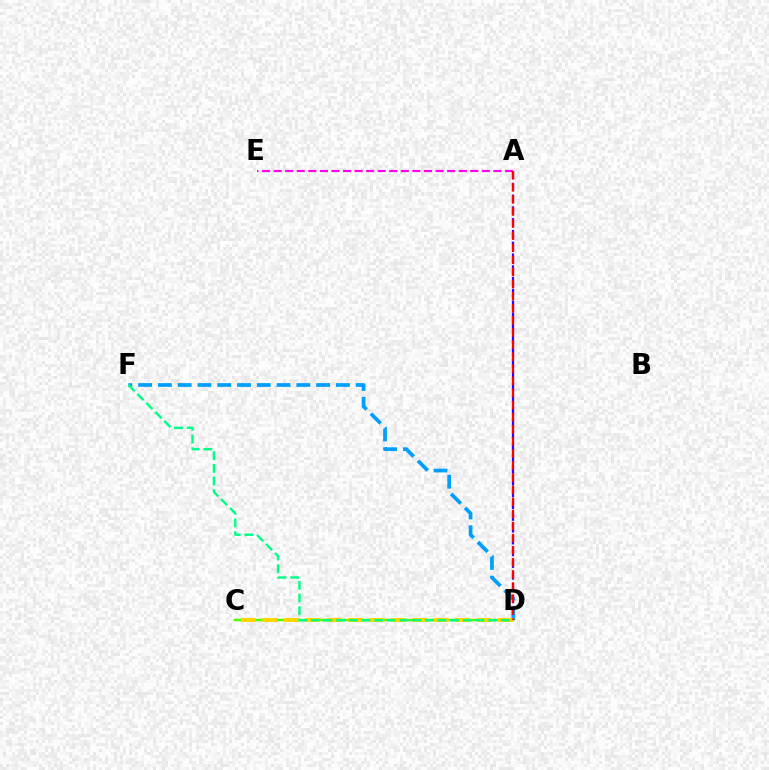{('A', 'E'): [{'color': '#ff00ed', 'line_style': 'dashed', 'thickness': 1.57}], ('A', 'D'): [{'color': '#3700ff', 'line_style': 'dashed', 'thickness': 1.6}, {'color': '#ff0000', 'line_style': 'dashed', 'thickness': 1.64}], ('D', 'F'): [{'color': '#009eff', 'line_style': 'dashed', 'thickness': 2.69}, {'color': '#00ff86', 'line_style': 'dashed', 'thickness': 1.72}], ('C', 'D'): [{'color': '#4fff00', 'line_style': 'solid', 'thickness': 1.76}, {'color': '#ffd500', 'line_style': 'dashed', 'thickness': 2.91}]}